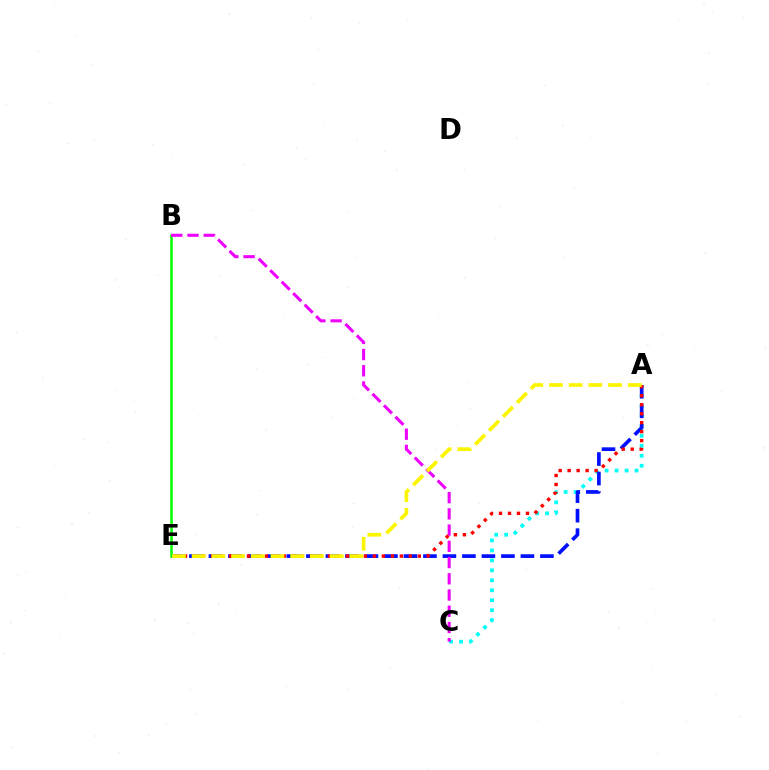{('A', 'C'): [{'color': '#00fff6', 'line_style': 'dotted', 'thickness': 2.71}], ('A', 'E'): [{'color': '#0010ff', 'line_style': 'dashed', 'thickness': 2.65}, {'color': '#ff0000', 'line_style': 'dotted', 'thickness': 2.44}, {'color': '#fcf500', 'line_style': 'dashed', 'thickness': 2.68}], ('B', 'E'): [{'color': '#08ff00', 'line_style': 'solid', 'thickness': 1.83}], ('B', 'C'): [{'color': '#ee00ff', 'line_style': 'dashed', 'thickness': 2.2}]}